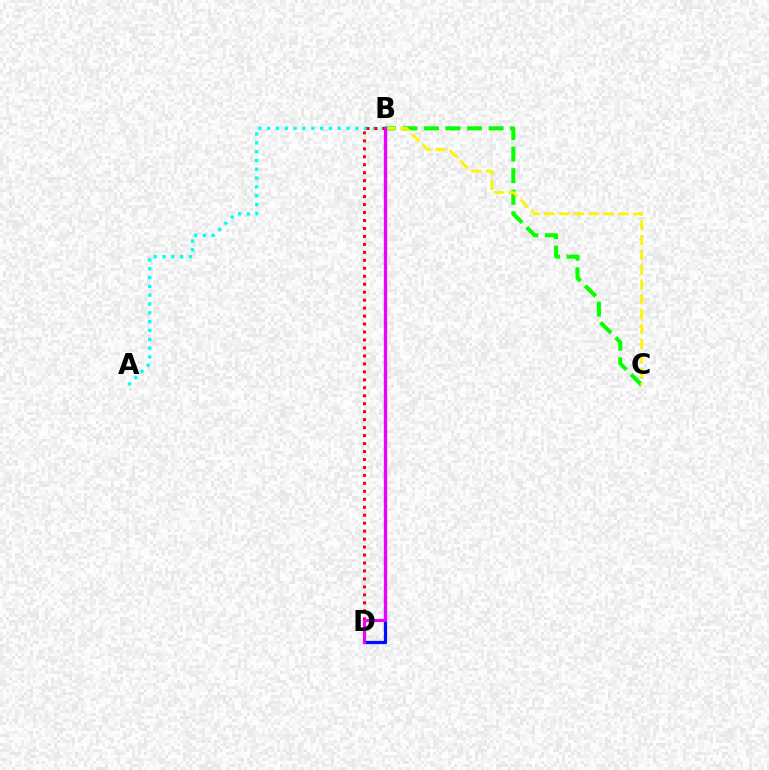{('B', 'C'): [{'color': '#08ff00', 'line_style': 'dashed', 'thickness': 2.93}, {'color': '#fcf500', 'line_style': 'dashed', 'thickness': 2.01}], ('A', 'B'): [{'color': '#00fff6', 'line_style': 'dotted', 'thickness': 2.4}], ('B', 'D'): [{'color': '#ff0000', 'line_style': 'dotted', 'thickness': 2.16}, {'color': '#0010ff', 'line_style': 'solid', 'thickness': 2.32}, {'color': '#ee00ff', 'line_style': 'solid', 'thickness': 2.2}]}